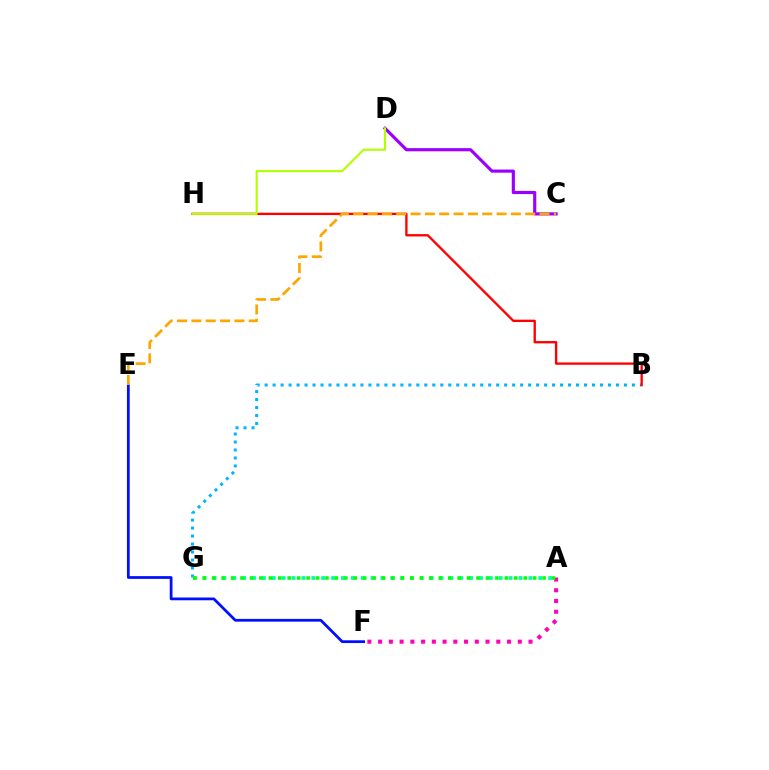{('E', 'F'): [{'color': '#0010ff', 'line_style': 'solid', 'thickness': 1.99}], ('B', 'G'): [{'color': '#00b5ff', 'line_style': 'dotted', 'thickness': 2.17}], ('A', 'F'): [{'color': '#ff00bd', 'line_style': 'dotted', 'thickness': 2.92}], ('C', 'D'): [{'color': '#9b00ff', 'line_style': 'solid', 'thickness': 2.27}], ('B', 'H'): [{'color': '#ff0000', 'line_style': 'solid', 'thickness': 1.68}], ('D', 'H'): [{'color': '#b3ff00', 'line_style': 'solid', 'thickness': 1.53}], ('A', 'G'): [{'color': '#00ff9d', 'line_style': 'dotted', 'thickness': 2.68}, {'color': '#08ff00', 'line_style': 'dotted', 'thickness': 2.57}], ('C', 'E'): [{'color': '#ffa500', 'line_style': 'dashed', 'thickness': 1.95}]}